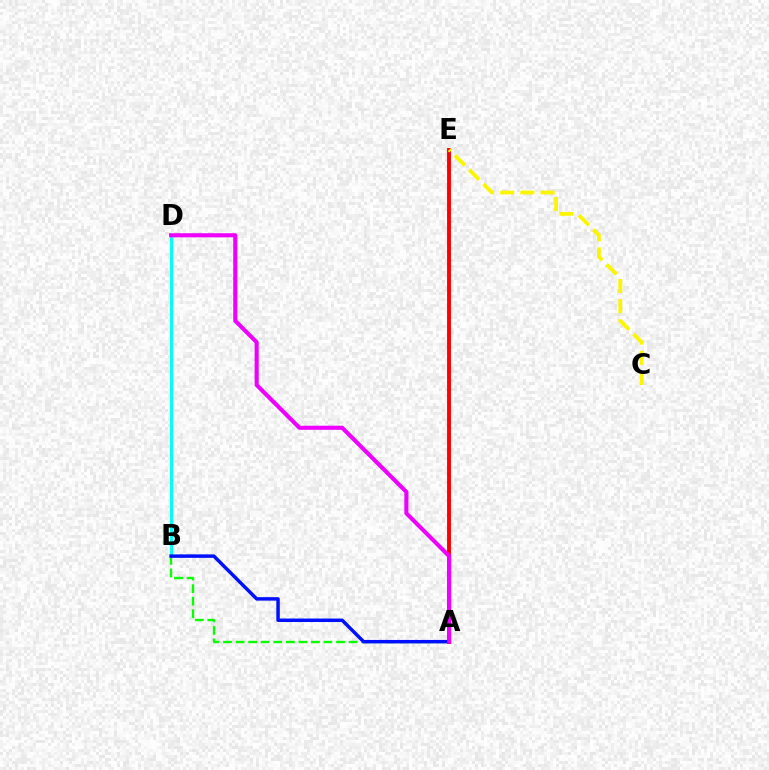{('A', 'B'): [{'color': '#08ff00', 'line_style': 'dashed', 'thickness': 1.71}, {'color': '#0010ff', 'line_style': 'solid', 'thickness': 2.5}], ('B', 'D'): [{'color': '#00fff6', 'line_style': 'solid', 'thickness': 2.13}], ('A', 'E'): [{'color': '#ff0000', 'line_style': 'solid', 'thickness': 2.8}], ('A', 'D'): [{'color': '#ee00ff', 'line_style': 'solid', 'thickness': 2.95}], ('C', 'E'): [{'color': '#fcf500', 'line_style': 'dashed', 'thickness': 2.74}]}